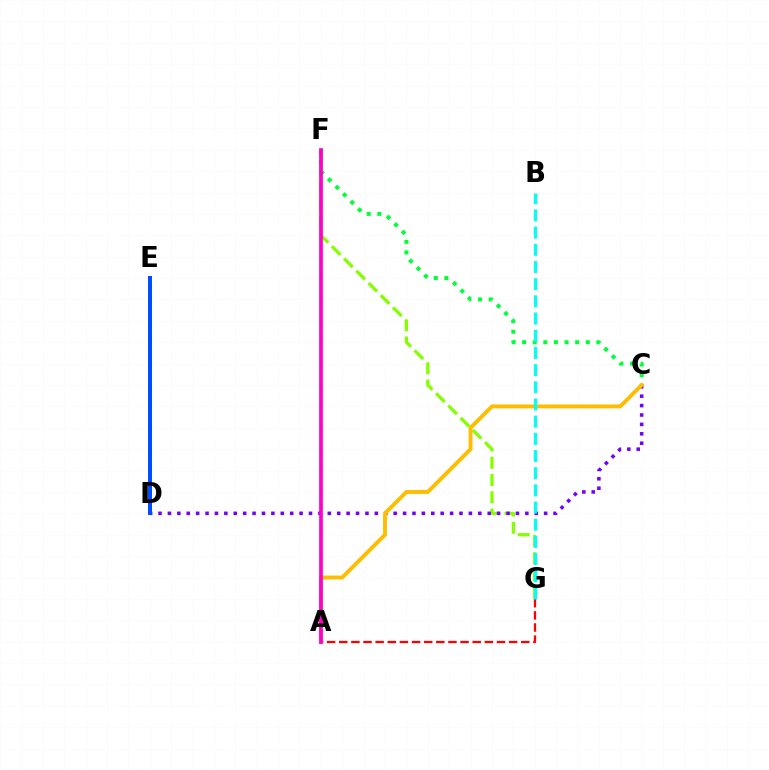{('A', 'G'): [{'color': '#ff0000', 'line_style': 'dashed', 'thickness': 1.65}], ('F', 'G'): [{'color': '#84ff00', 'line_style': 'dashed', 'thickness': 2.35}], ('C', 'D'): [{'color': '#7200ff', 'line_style': 'dotted', 'thickness': 2.56}], ('C', 'F'): [{'color': '#00ff39', 'line_style': 'dotted', 'thickness': 2.89}], ('A', 'C'): [{'color': '#ffbd00', 'line_style': 'solid', 'thickness': 2.8}], ('A', 'F'): [{'color': '#ff00cf', 'line_style': 'solid', 'thickness': 2.67}], ('D', 'E'): [{'color': '#004bff', 'line_style': 'solid', 'thickness': 2.86}], ('B', 'G'): [{'color': '#00fff6', 'line_style': 'dashed', 'thickness': 2.33}]}